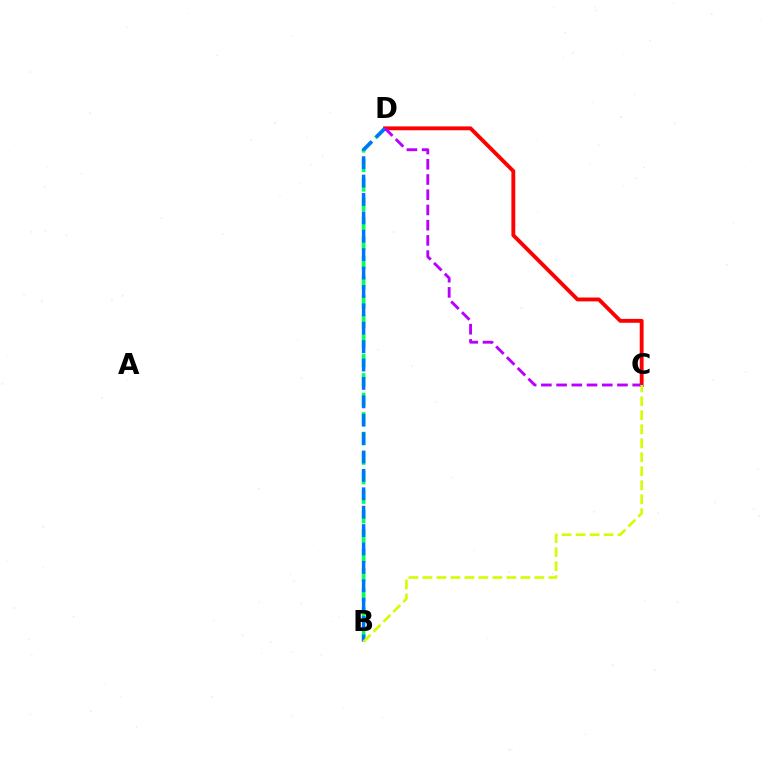{('B', 'D'): [{'color': '#00ff5c', 'line_style': 'dashed', 'thickness': 2.65}, {'color': '#0074ff', 'line_style': 'dashed', 'thickness': 2.5}], ('C', 'D'): [{'color': '#ff0000', 'line_style': 'solid', 'thickness': 2.78}, {'color': '#b900ff', 'line_style': 'dashed', 'thickness': 2.07}], ('B', 'C'): [{'color': '#d1ff00', 'line_style': 'dashed', 'thickness': 1.9}]}